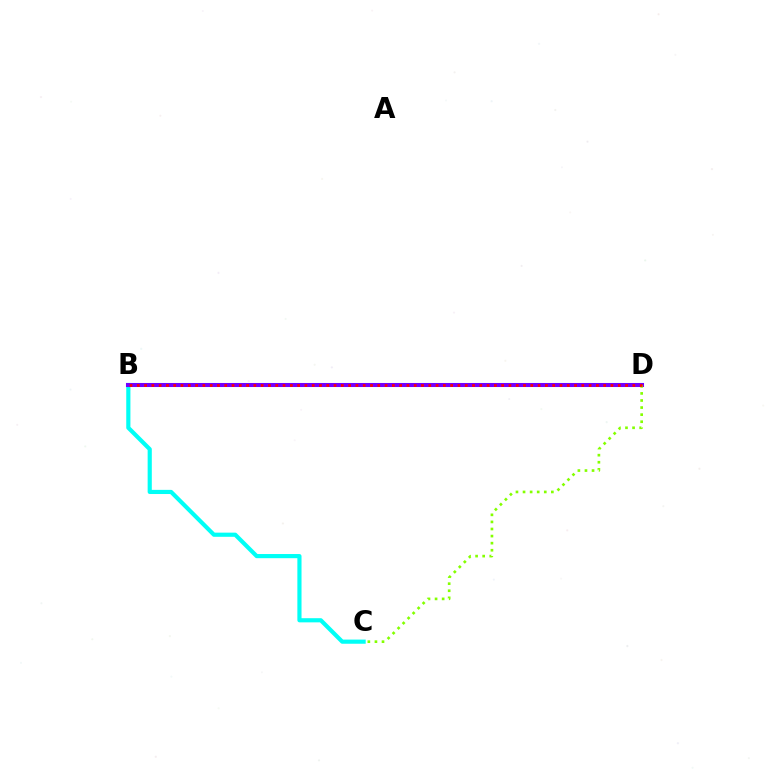{('B', 'C'): [{'color': '#00fff6', 'line_style': 'solid', 'thickness': 2.99}], ('B', 'D'): [{'color': '#7200ff', 'line_style': 'solid', 'thickness': 2.92}, {'color': '#ff0000', 'line_style': 'dotted', 'thickness': 1.98}], ('C', 'D'): [{'color': '#84ff00', 'line_style': 'dotted', 'thickness': 1.92}]}